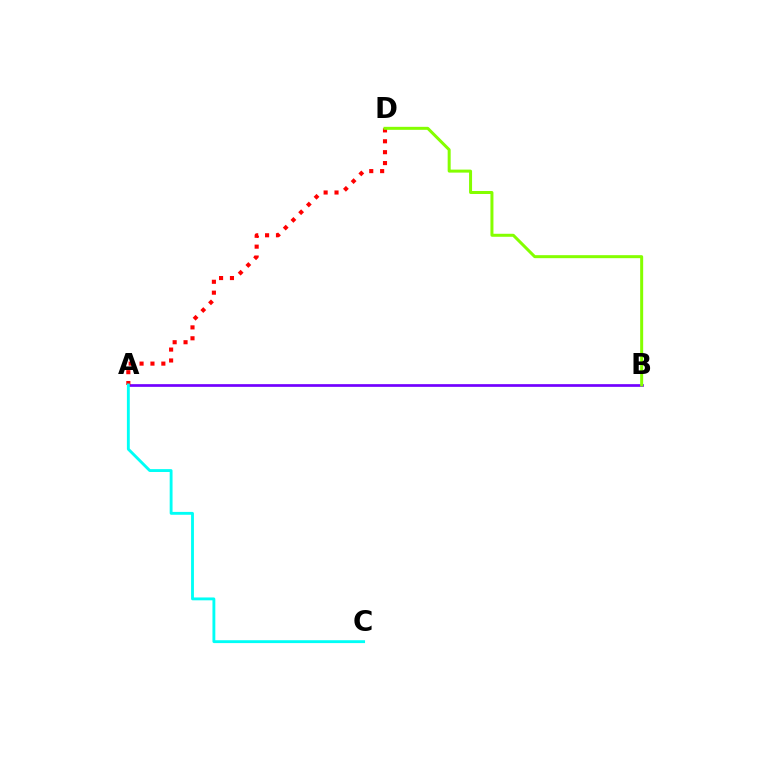{('A', 'B'): [{'color': '#7200ff', 'line_style': 'solid', 'thickness': 1.95}], ('A', 'D'): [{'color': '#ff0000', 'line_style': 'dotted', 'thickness': 2.96}], ('B', 'D'): [{'color': '#84ff00', 'line_style': 'solid', 'thickness': 2.16}], ('A', 'C'): [{'color': '#00fff6', 'line_style': 'solid', 'thickness': 2.06}]}